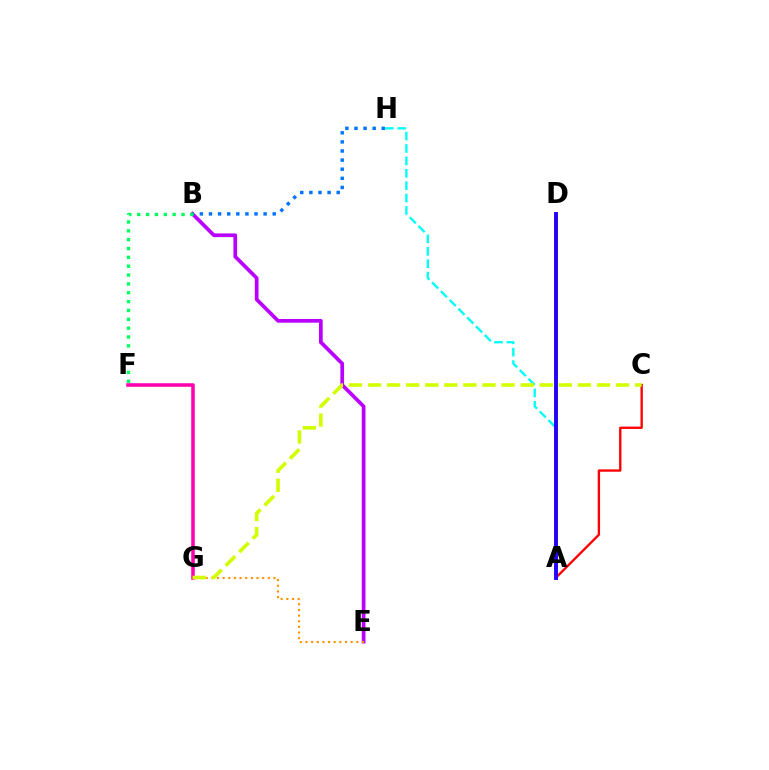{('A', 'D'): [{'color': '#3dff00', 'line_style': 'solid', 'thickness': 2.54}, {'color': '#2500ff', 'line_style': 'solid', 'thickness': 2.78}], ('A', 'H'): [{'color': '#00fff6', 'line_style': 'dashed', 'thickness': 1.69}], ('B', 'E'): [{'color': '#b900ff', 'line_style': 'solid', 'thickness': 2.67}], ('E', 'G'): [{'color': '#ff9400', 'line_style': 'dotted', 'thickness': 1.53}], ('A', 'C'): [{'color': '#ff0000', 'line_style': 'solid', 'thickness': 1.69}], ('F', 'G'): [{'color': '#ff00ac', 'line_style': 'solid', 'thickness': 2.55}], ('C', 'G'): [{'color': '#d1ff00', 'line_style': 'dashed', 'thickness': 2.59}], ('B', 'H'): [{'color': '#0074ff', 'line_style': 'dotted', 'thickness': 2.47}], ('B', 'F'): [{'color': '#00ff5c', 'line_style': 'dotted', 'thickness': 2.4}]}